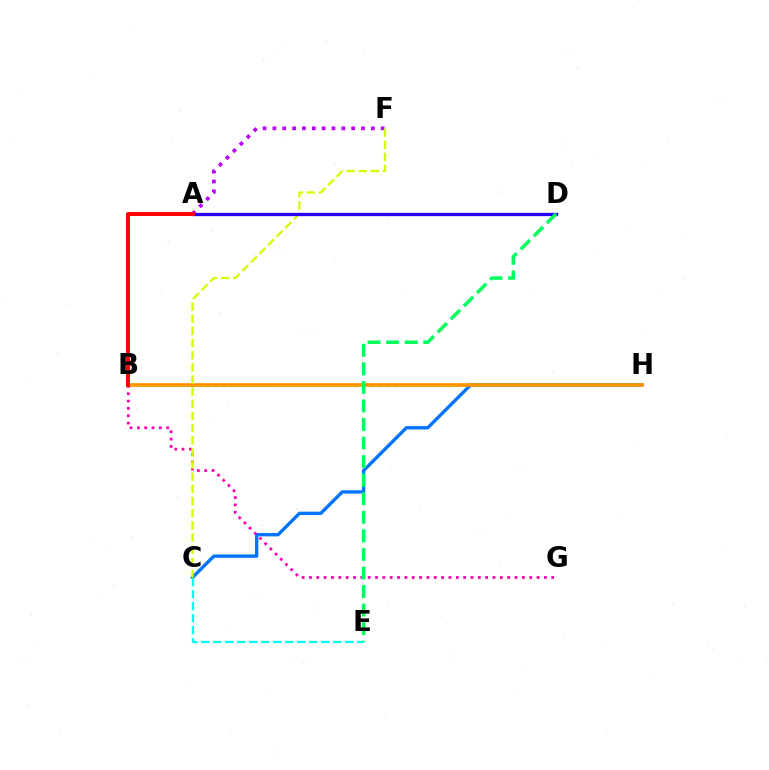{('B', 'H'): [{'color': '#3dff00', 'line_style': 'dotted', 'thickness': 2.12}, {'color': '#ff9400', 'line_style': 'solid', 'thickness': 2.65}], ('C', 'H'): [{'color': '#0074ff', 'line_style': 'solid', 'thickness': 2.4}], ('A', 'F'): [{'color': '#b900ff', 'line_style': 'dotted', 'thickness': 2.68}], ('C', 'E'): [{'color': '#00fff6', 'line_style': 'dashed', 'thickness': 1.63}], ('B', 'G'): [{'color': '#ff00ac', 'line_style': 'dotted', 'thickness': 2.0}], ('C', 'F'): [{'color': '#d1ff00', 'line_style': 'dashed', 'thickness': 1.65}], ('A', 'D'): [{'color': '#2500ff', 'line_style': 'solid', 'thickness': 2.37}], ('D', 'E'): [{'color': '#00ff5c', 'line_style': 'dashed', 'thickness': 2.52}], ('A', 'B'): [{'color': '#ff0000', 'line_style': 'solid', 'thickness': 2.84}]}